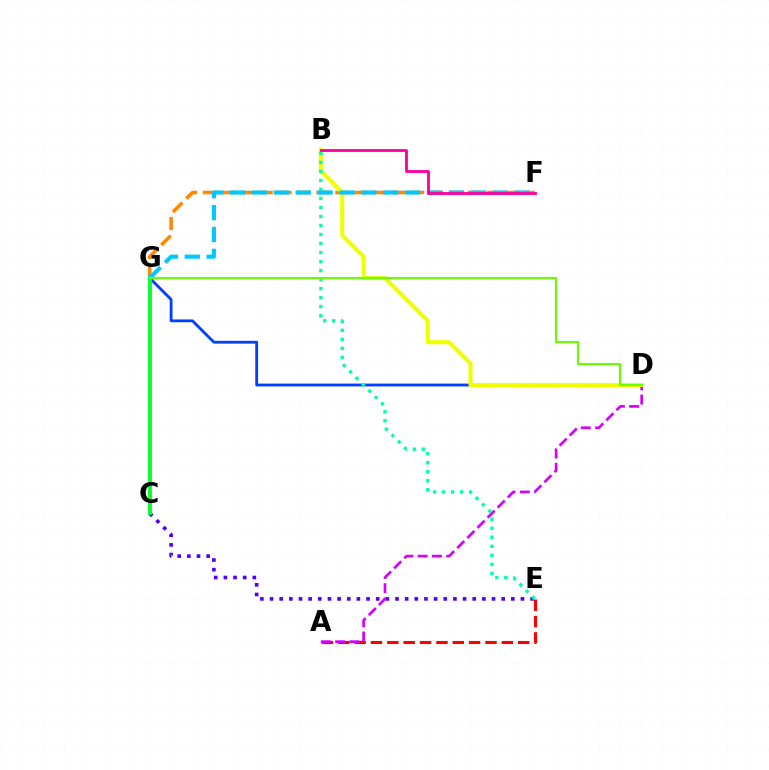{('D', 'G'): [{'color': '#003fff', 'line_style': 'solid', 'thickness': 2.03}, {'color': '#66ff00', 'line_style': 'solid', 'thickness': 1.54}], ('F', 'G'): [{'color': '#ff8800', 'line_style': 'dashed', 'thickness': 2.57}, {'color': '#00c7ff', 'line_style': 'dashed', 'thickness': 2.97}], ('C', 'E'): [{'color': '#4f00ff', 'line_style': 'dotted', 'thickness': 2.62}], ('A', 'E'): [{'color': '#ff0000', 'line_style': 'dashed', 'thickness': 2.22}], ('A', 'D'): [{'color': '#d600ff', 'line_style': 'dashed', 'thickness': 1.94}], ('B', 'D'): [{'color': '#eeff00', 'line_style': 'solid', 'thickness': 2.93}], ('B', 'E'): [{'color': '#00ffaf', 'line_style': 'dotted', 'thickness': 2.45}], ('C', 'G'): [{'color': '#00ff27', 'line_style': 'solid', 'thickness': 2.73}], ('B', 'F'): [{'color': '#ff00a0', 'line_style': 'solid', 'thickness': 2.04}]}